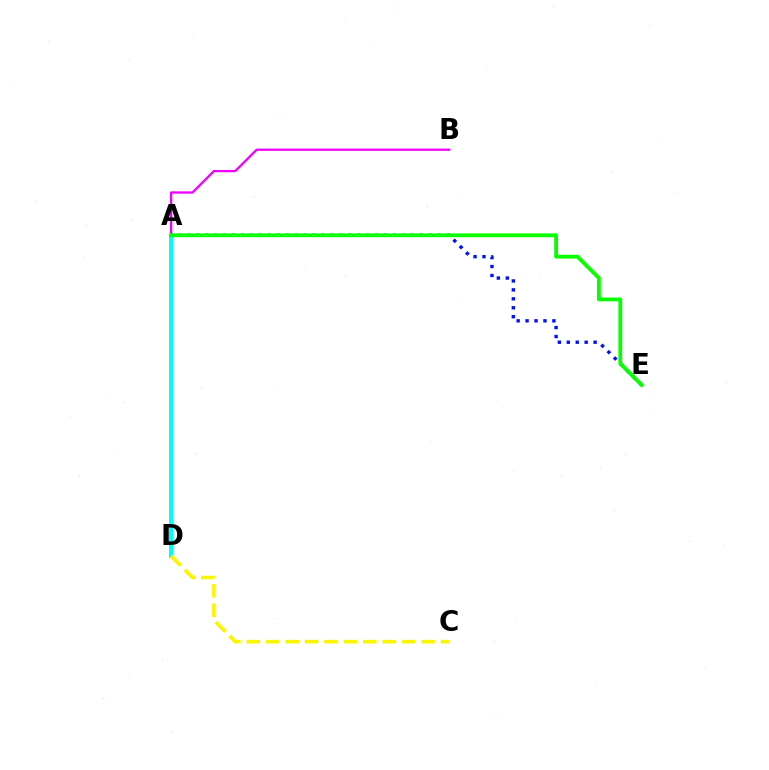{('A', 'B'): [{'color': '#ee00ff', 'line_style': 'solid', 'thickness': 1.65}], ('A', 'D'): [{'color': '#ff0000', 'line_style': 'dotted', 'thickness': 2.75}, {'color': '#00fff6', 'line_style': 'solid', 'thickness': 2.88}], ('A', 'E'): [{'color': '#0010ff', 'line_style': 'dotted', 'thickness': 2.43}, {'color': '#08ff00', 'line_style': 'solid', 'thickness': 2.74}], ('C', 'D'): [{'color': '#fcf500', 'line_style': 'dashed', 'thickness': 2.64}]}